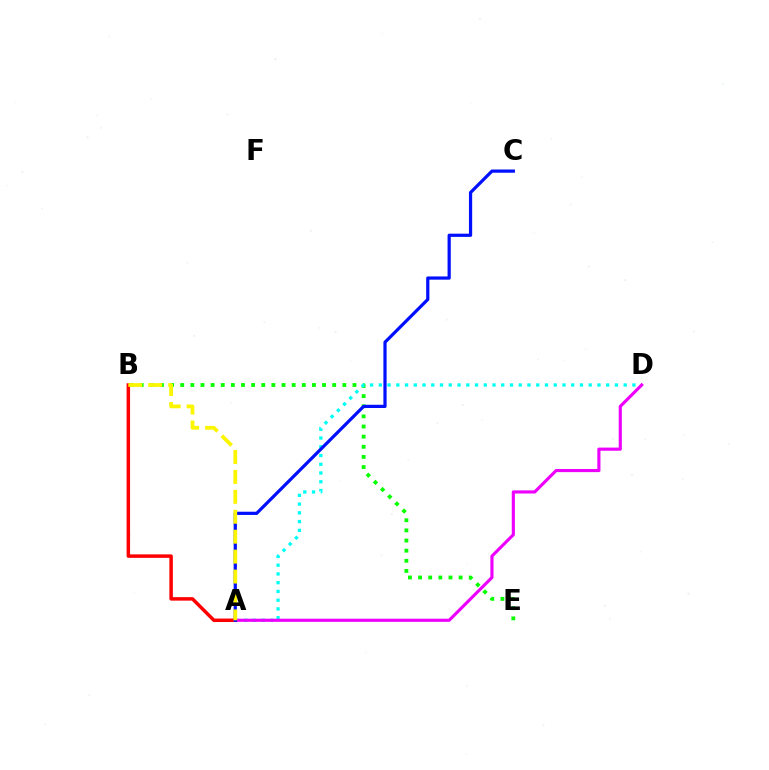{('B', 'E'): [{'color': '#08ff00', 'line_style': 'dotted', 'thickness': 2.75}], ('A', 'D'): [{'color': '#00fff6', 'line_style': 'dotted', 'thickness': 2.38}, {'color': '#ee00ff', 'line_style': 'solid', 'thickness': 2.26}], ('A', 'B'): [{'color': '#ff0000', 'line_style': 'solid', 'thickness': 2.51}, {'color': '#fcf500', 'line_style': 'dashed', 'thickness': 2.71}], ('A', 'C'): [{'color': '#0010ff', 'line_style': 'solid', 'thickness': 2.32}]}